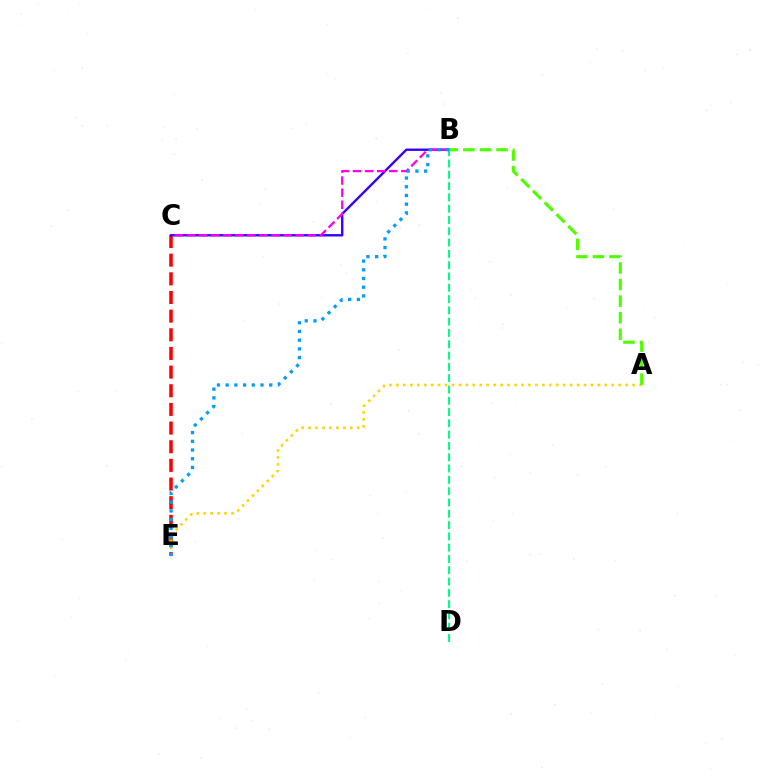{('C', 'E'): [{'color': '#ff0000', 'line_style': 'dashed', 'thickness': 2.53}], ('A', 'E'): [{'color': '#ffd500', 'line_style': 'dotted', 'thickness': 1.89}], ('B', 'C'): [{'color': '#3700ff', 'line_style': 'solid', 'thickness': 1.73}, {'color': '#ff00ed', 'line_style': 'dashed', 'thickness': 1.64}], ('A', 'B'): [{'color': '#4fff00', 'line_style': 'dashed', 'thickness': 2.25}], ('B', 'D'): [{'color': '#00ff86', 'line_style': 'dashed', 'thickness': 1.54}], ('B', 'E'): [{'color': '#009eff', 'line_style': 'dotted', 'thickness': 2.37}]}